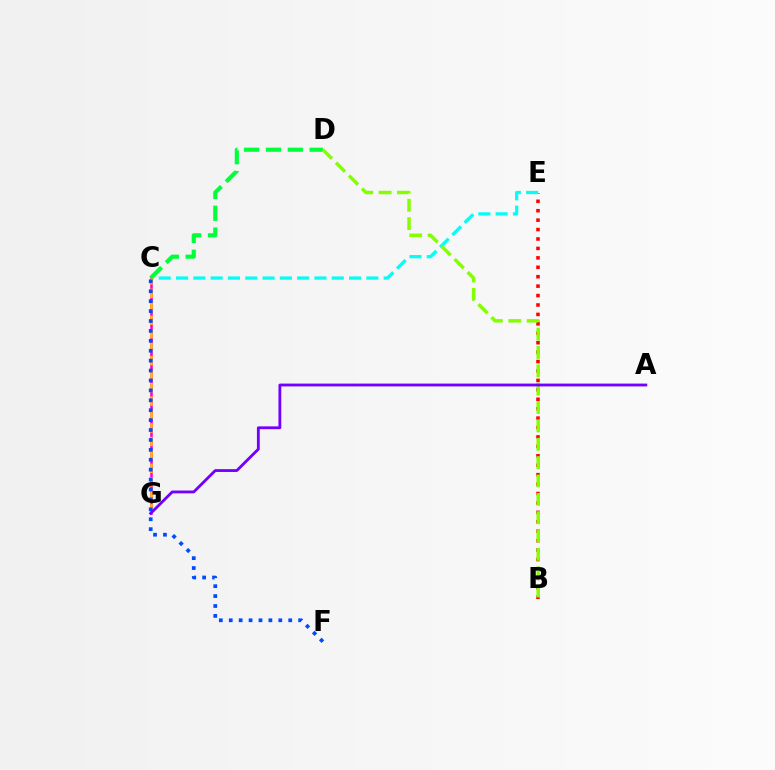{('B', 'E'): [{'color': '#ff0000', 'line_style': 'dotted', 'thickness': 2.56}], ('C', 'E'): [{'color': '#00fff6', 'line_style': 'dashed', 'thickness': 2.35}], ('C', 'G'): [{'color': '#ff00cf', 'line_style': 'solid', 'thickness': 1.85}, {'color': '#ffbd00', 'line_style': 'dashed', 'thickness': 1.83}], ('C', 'D'): [{'color': '#00ff39', 'line_style': 'dashed', 'thickness': 2.97}], ('C', 'F'): [{'color': '#004bff', 'line_style': 'dotted', 'thickness': 2.69}], ('B', 'D'): [{'color': '#84ff00', 'line_style': 'dashed', 'thickness': 2.49}], ('A', 'G'): [{'color': '#7200ff', 'line_style': 'solid', 'thickness': 2.03}]}